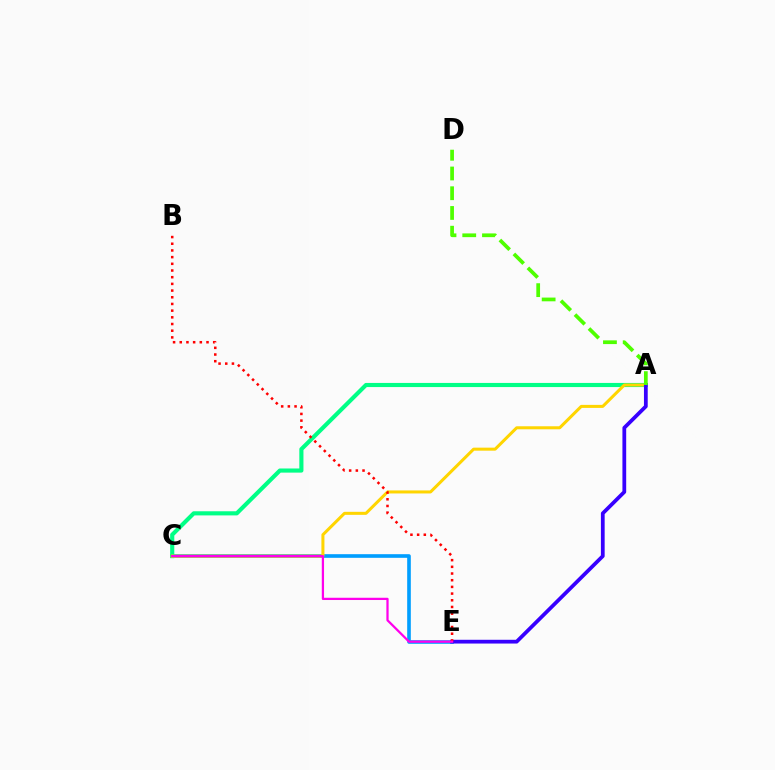{('C', 'E'): [{'color': '#009eff', 'line_style': 'solid', 'thickness': 2.61}, {'color': '#ff00ed', 'line_style': 'solid', 'thickness': 1.62}], ('A', 'C'): [{'color': '#00ff86', 'line_style': 'solid', 'thickness': 2.97}, {'color': '#ffd500', 'line_style': 'solid', 'thickness': 2.18}], ('A', 'E'): [{'color': '#3700ff', 'line_style': 'solid', 'thickness': 2.71}], ('A', 'D'): [{'color': '#4fff00', 'line_style': 'dashed', 'thickness': 2.68}], ('B', 'E'): [{'color': '#ff0000', 'line_style': 'dotted', 'thickness': 1.82}]}